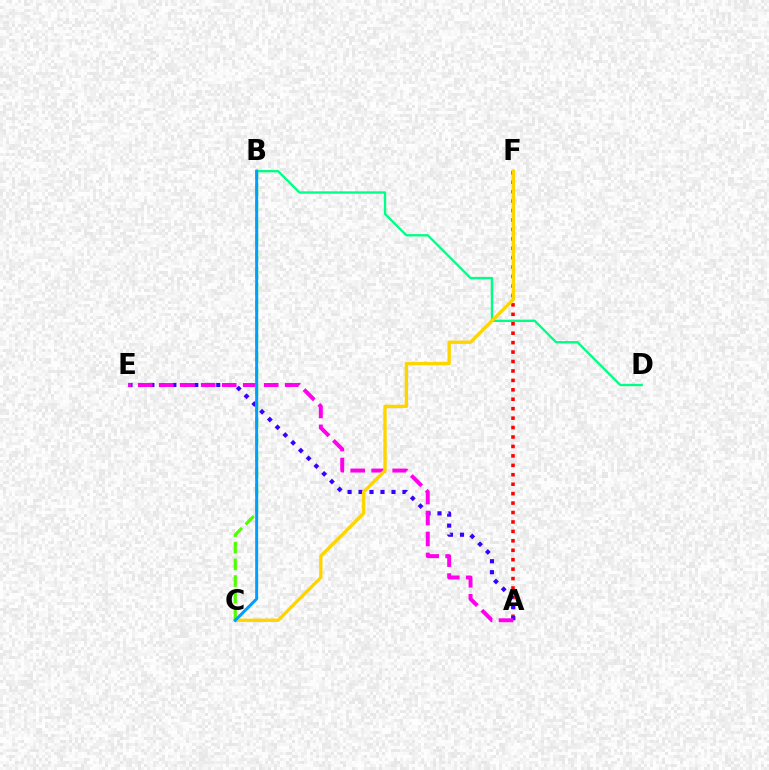{('A', 'F'): [{'color': '#ff0000', 'line_style': 'dotted', 'thickness': 2.56}], ('A', 'E'): [{'color': '#3700ff', 'line_style': 'dotted', 'thickness': 2.98}, {'color': '#ff00ed', 'line_style': 'dashed', 'thickness': 2.85}], ('B', 'D'): [{'color': '#00ff86', 'line_style': 'solid', 'thickness': 1.69}], ('C', 'F'): [{'color': '#ffd500', 'line_style': 'solid', 'thickness': 2.42}], ('B', 'C'): [{'color': '#4fff00', 'line_style': 'dashed', 'thickness': 2.27}, {'color': '#009eff', 'line_style': 'solid', 'thickness': 2.14}]}